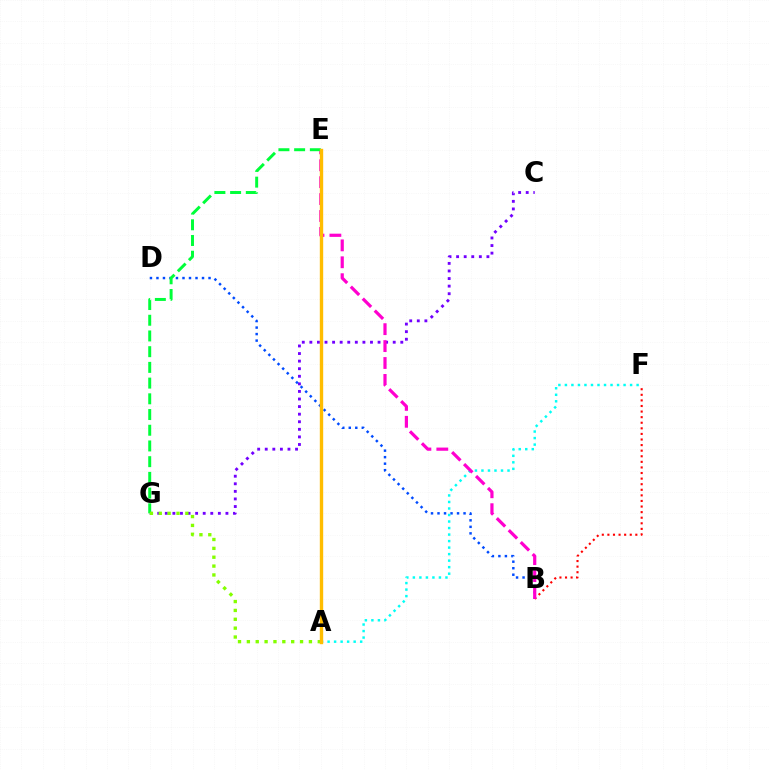{('B', 'D'): [{'color': '#004bff', 'line_style': 'dotted', 'thickness': 1.77}], ('A', 'F'): [{'color': '#00fff6', 'line_style': 'dotted', 'thickness': 1.77}], ('B', 'F'): [{'color': '#ff0000', 'line_style': 'dotted', 'thickness': 1.52}], ('C', 'G'): [{'color': '#7200ff', 'line_style': 'dotted', 'thickness': 2.06}], ('B', 'E'): [{'color': '#ff00cf', 'line_style': 'dashed', 'thickness': 2.3}], ('E', 'G'): [{'color': '#00ff39', 'line_style': 'dashed', 'thickness': 2.13}], ('A', 'G'): [{'color': '#84ff00', 'line_style': 'dotted', 'thickness': 2.41}], ('A', 'E'): [{'color': '#ffbd00', 'line_style': 'solid', 'thickness': 2.43}]}